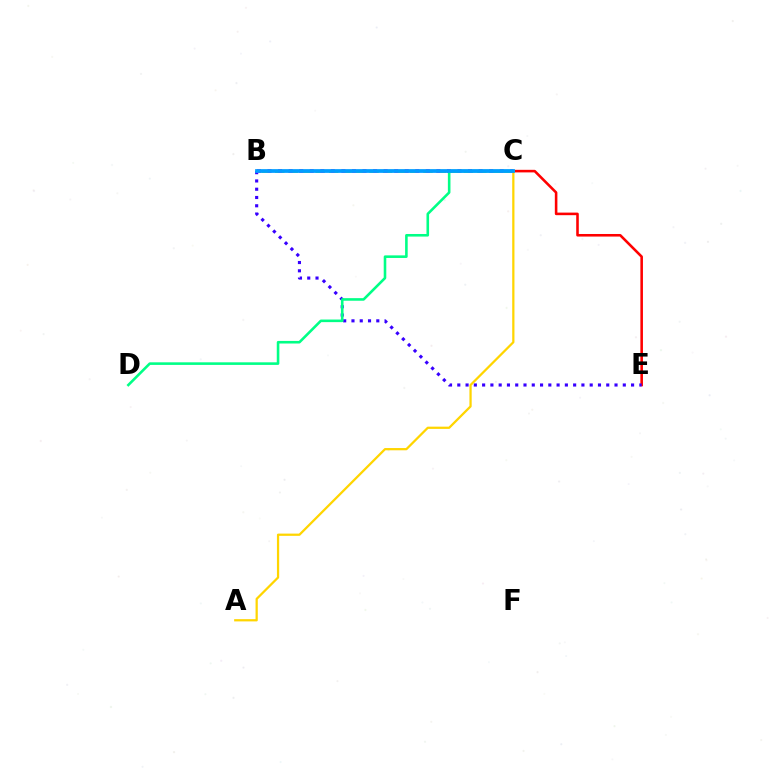{('B', 'C'): [{'color': '#4fff00', 'line_style': 'dashed', 'thickness': 1.83}, {'color': '#ff00ed', 'line_style': 'dotted', 'thickness': 2.87}, {'color': '#009eff', 'line_style': 'solid', 'thickness': 2.7}], ('C', 'E'): [{'color': '#ff0000', 'line_style': 'solid', 'thickness': 1.85}], ('B', 'E'): [{'color': '#3700ff', 'line_style': 'dotted', 'thickness': 2.25}], ('C', 'D'): [{'color': '#00ff86', 'line_style': 'solid', 'thickness': 1.86}], ('A', 'C'): [{'color': '#ffd500', 'line_style': 'solid', 'thickness': 1.62}]}